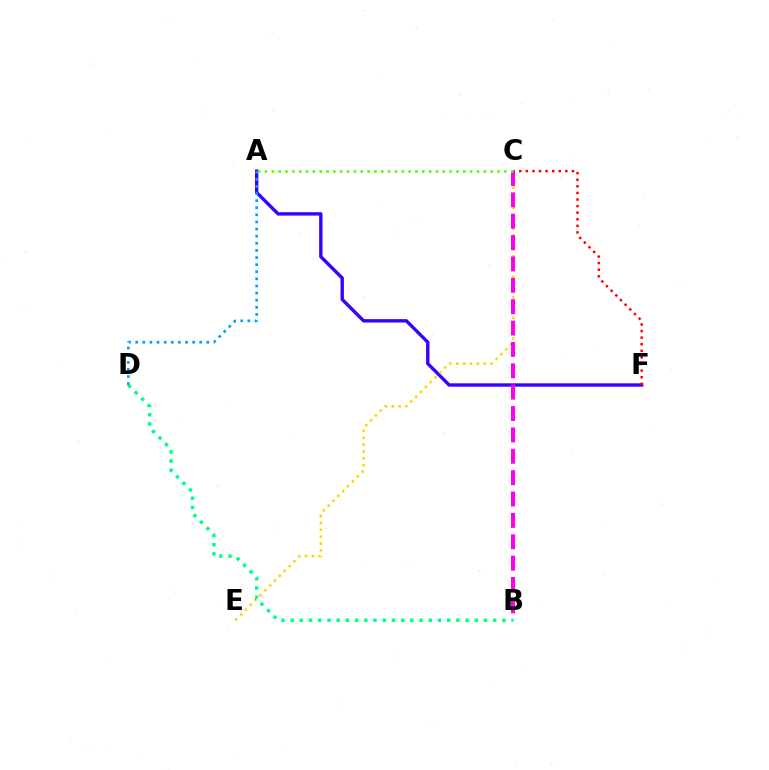{('A', 'F'): [{'color': '#3700ff', 'line_style': 'solid', 'thickness': 2.43}], ('C', 'F'): [{'color': '#ff0000', 'line_style': 'dotted', 'thickness': 1.79}], ('C', 'E'): [{'color': '#ffd500', 'line_style': 'dotted', 'thickness': 1.86}], ('B', 'C'): [{'color': '#ff00ed', 'line_style': 'dashed', 'thickness': 2.9}], ('B', 'D'): [{'color': '#00ff86', 'line_style': 'dotted', 'thickness': 2.5}], ('A', 'C'): [{'color': '#4fff00', 'line_style': 'dotted', 'thickness': 1.86}], ('A', 'D'): [{'color': '#009eff', 'line_style': 'dotted', 'thickness': 1.93}]}